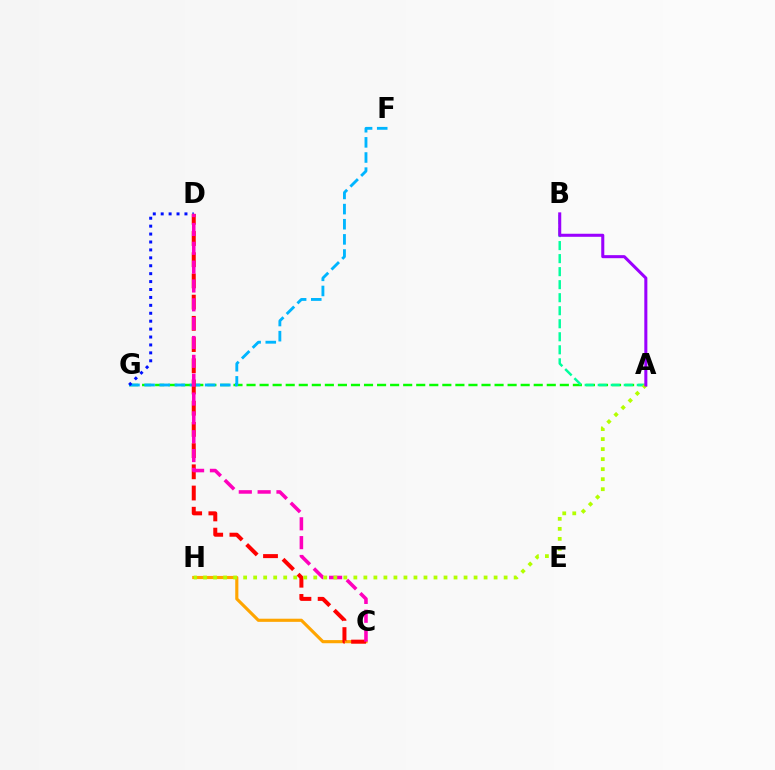{('A', 'G'): [{'color': '#08ff00', 'line_style': 'dashed', 'thickness': 1.77}], ('F', 'G'): [{'color': '#00b5ff', 'line_style': 'dashed', 'thickness': 2.06}], ('D', 'G'): [{'color': '#0010ff', 'line_style': 'dotted', 'thickness': 2.15}], ('C', 'H'): [{'color': '#ffa500', 'line_style': 'solid', 'thickness': 2.26}], ('C', 'D'): [{'color': '#ff0000', 'line_style': 'dashed', 'thickness': 2.88}, {'color': '#ff00bd', 'line_style': 'dashed', 'thickness': 2.56}], ('A', 'B'): [{'color': '#00ff9d', 'line_style': 'dashed', 'thickness': 1.77}, {'color': '#9b00ff', 'line_style': 'solid', 'thickness': 2.19}], ('A', 'H'): [{'color': '#b3ff00', 'line_style': 'dotted', 'thickness': 2.72}]}